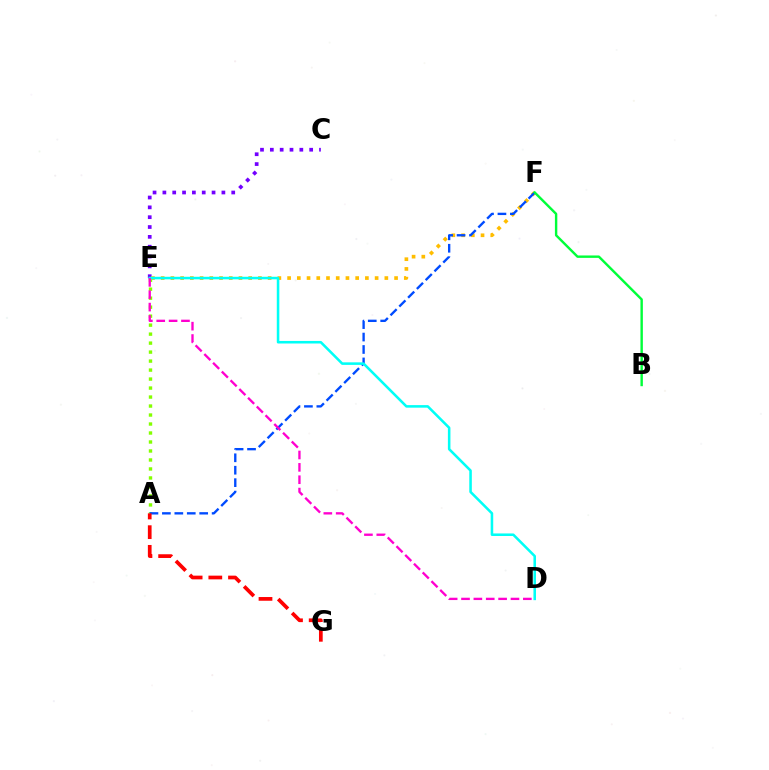{('A', 'E'): [{'color': '#84ff00', 'line_style': 'dotted', 'thickness': 2.44}], ('C', 'E'): [{'color': '#7200ff', 'line_style': 'dotted', 'thickness': 2.67}], ('E', 'F'): [{'color': '#ffbd00', 'line_style': 'dotted', 'thickness': 2.64}], ('A', 'F'): [{'color': '#004bff', 'line_style': 'dashed', 'thickness': 1.69}], ('D', 'E'): [{'color': '#00fff6', 'line_style': 'solid', 'thickness': 1.84}, {'color': '#ff00cf', 'line_style': 'dashed', 'thickness': 1.68}], ('A', 'G'): [{'color': '#ff0000', 'line_style': 'dashed', 'thickness': 2.67}], ('B', 'F'): [{'color': '#00ff39', 'line_style': 'solid', 'thickness': 1.74}]}